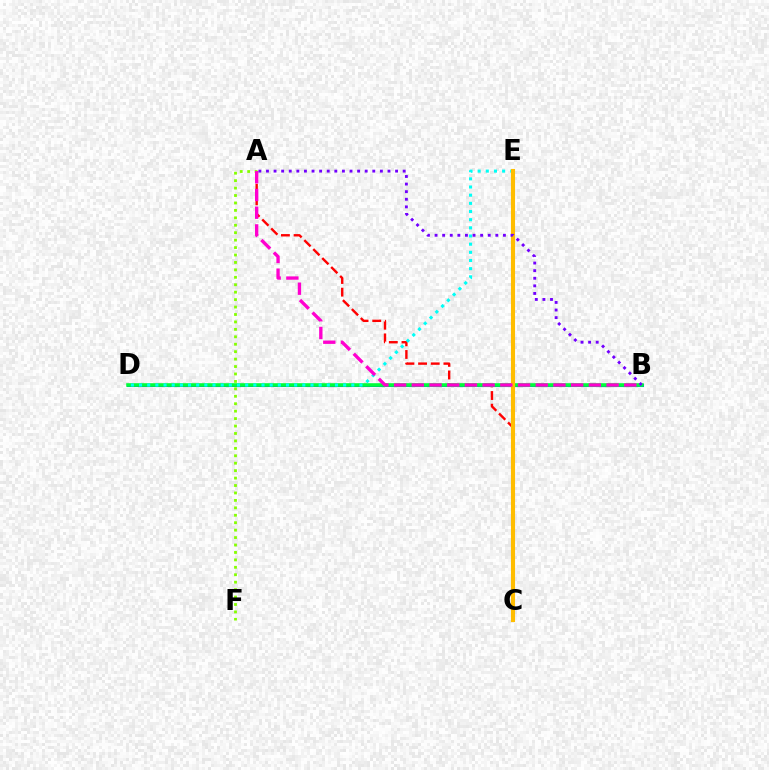{('A', 'C'): [{'color': '#ff0000', 'line_style': 'dashed', 'thickness': 1.72}], ('B', 'D'): [{'color': '#004bff', 'line_style': 'solid', 'thickness': 2.21}, {'color': '#00ff39', 'line_style': 'solid', 'thickness': 2.58}], ('D', 'E'): [{'color': '#00fff6', 'line_style': 'dotted', 'thickness': 2.22}], ('A', 'F'): [{'color': '#84ff00', 'line_style': 'dotted', 'thickness': 2.02}], ('C', 'E'): [{'color': '#ffbd00', 'line_style': 'solid', 'thickness': 2.96}], ('A', 'B'): [{'color': '#ff00cf', 'line_style': 'dashed', 'thickness': 2.41}, {'color': '#7200ff', 'line_style': 'dotted', 'thickness': 2.06}]}